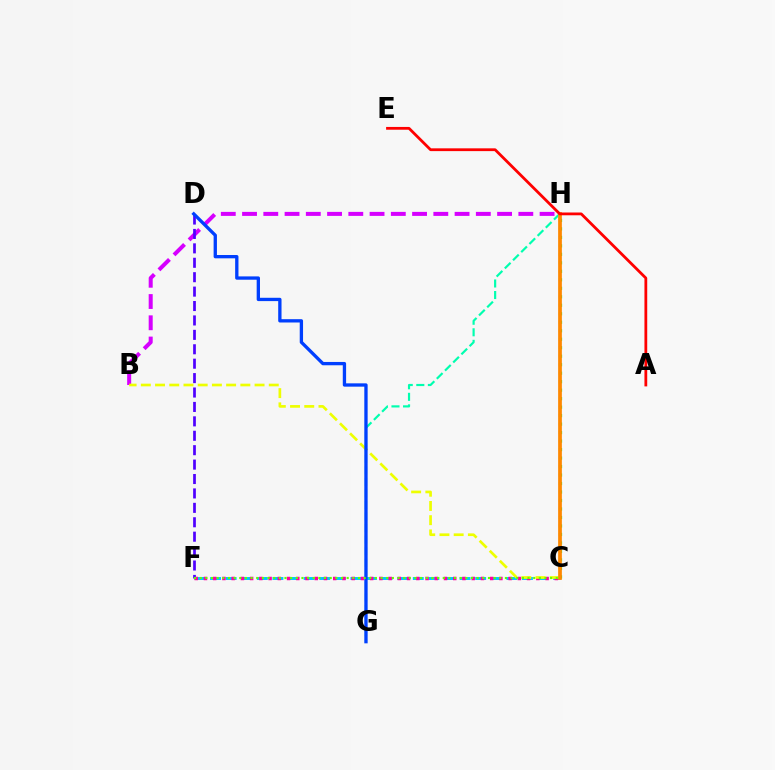{('C', 'F'): [{'color': '#00c7ff', 'line_style': 'dashed', 'thickness': 2.12}, {'color': '#ff00a0', 'line_style': 'dotted', 'thickness': 2.51}, {'color': '#66ff00', 'line_style': 'dotted', 'thickness': 1.54}], ('B', 'H'): [{'color': '#d600ff', 'line_style': 'dashed', 'thickness': 2.89}], ('G', 'H'): [{'color': '#00ffaf', 'line_style': 'dashed', 'thickness': 1.57}], ('B', 'C'): [{'color': '#eeff00', 'line_style': 'dashed', 'thickness': 1.93}], ('C', 'H'): [{'color': '#00ff27', 'line_style': 'dotted', 'thickness': 2.31}, {'color': '#ff8800', 'line_style': 'solid', 'thickness': 2.69}], ('D', 'F'): [{'color': '#4f00ff', 'line_style': 'dashed', 'thickness': 1.96}], ('D', 'G'): [{'color': '#003fff', 'line_style': 'solid', 'thickness': 2.39}], ('A', 'E'): [{'color': '#ff0000', 'line_style': 'solid', 'thickness': 2.0}]}